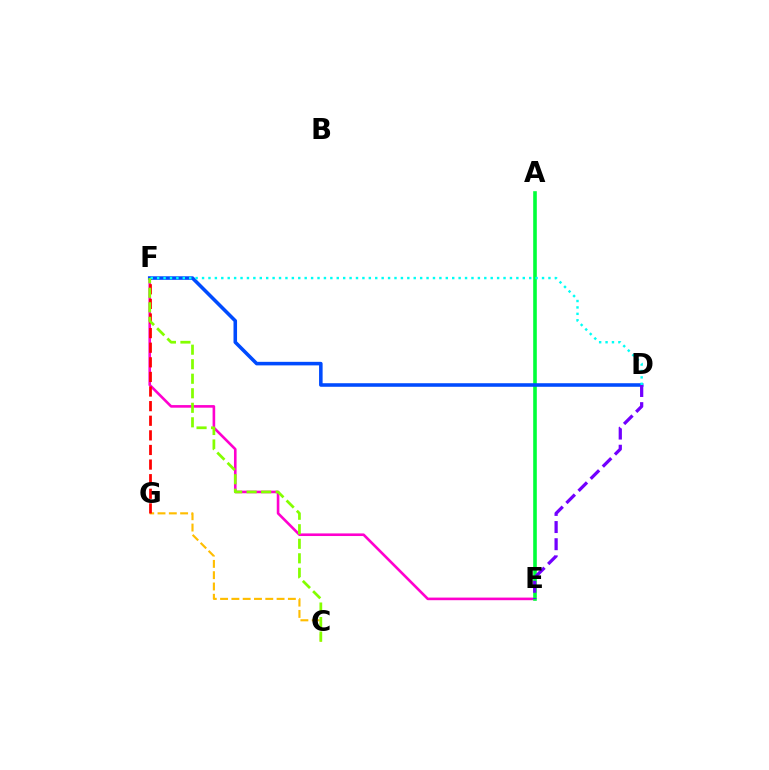{('E', 'F'): [{'color': '#ff00cf', 'line_style': 'solid', 'thickness': 1.88}], ('C', 'G'): [{'color': '#ffbd00', 'line_style': 'dashed', 'thickness': 1.53}], ('A', 'E'): [{'color': '#00ff39', 'line_style': 'solid', 'thickness': 2.6}], ('D', 'F'): [{'color': '#004bff', 'line_style': 'solid', 'thickness': 2.56}, {'color': '#00fff6', 'line_style': 'dotted', 'thickness': 1.74}], ('F', 'G'): [{'color': '#ff0000', 'line_style': 'dashed', 'thickness': 1.98}], ('C', 'F'): [{'color': '#84ff00', 'line_style': 'dashed', 'thickness': 1.97}], ('D', 'E'): [{'color': '#7200ff', 'line_style': 'dashed', 'thickness': 2.33}]}